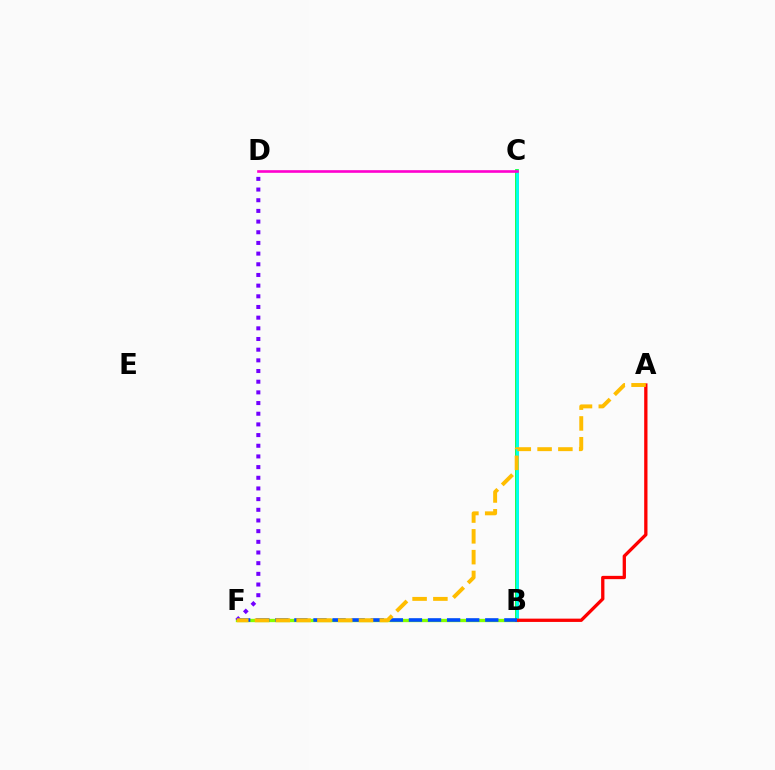{('B', 'F'): [{'color': '#84ff00', 'line_style': 'solid', 'thickness': 2.39}, {'color': '#004bff', 'line_style': 'dashed', 'thickness': 2.59}], ('B', 'C'): [{'color': '#00ff39', 'line_style': 'solid', 'thickness': 2.7}, {'color': '#00fff6', 'line_style': 'solid', 'thickness': 2.02}], ('A', 'B'): [{'color': '#ff0000', 'line_style': 'solid', 'thickness': 2.37}], ('D', 'F'): [{'color': '#7200ff', 'line_style': 'dotted', 'thickness': 2.9}], ('C', 'D'): [{'color': '#ff00cf', 'line_style': 'solid', 'thickness': 1.9}], ('A', 'F'): [{'color': '#ffbd00', 'line_style': 'dashed', 'thickness': 2.83}]}